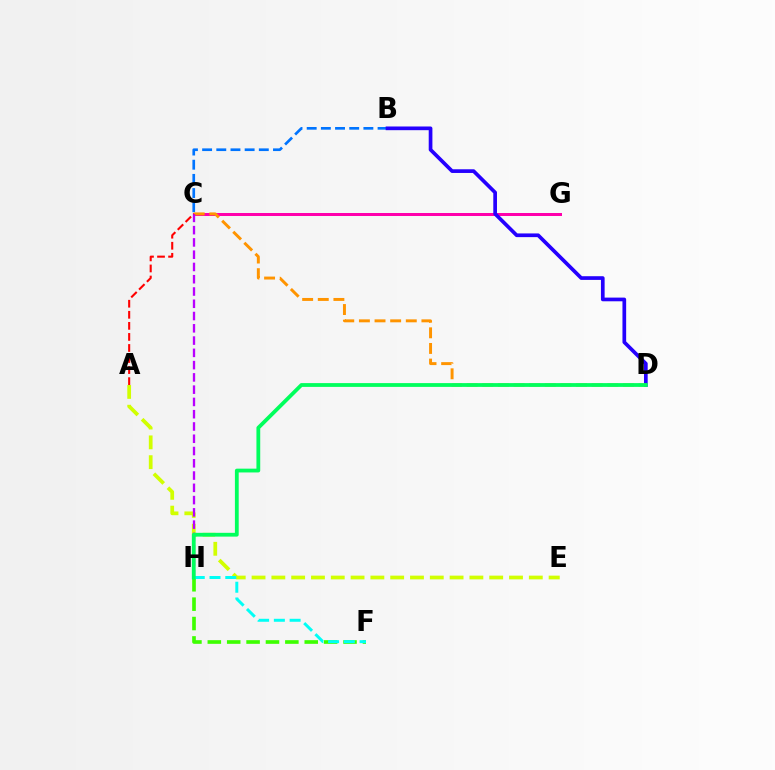{('B', 'C'): [{'color': '#0074ff', 'line_style': 'dashed', 'thickness': 1.93}], ('F', 'H'): [{'color': '#3dff00', 'line_style': 'dashed', 'thickness': 2.63}, {'color': '#00fff6', 'line_style': 'dashed', 'thickness': 2.14}], ('C', 'G'): [{'color': '#ff00ac', 'line_style': 'solid', 'thickness': 2.16}], ('A', 'E'): [{'color': '#d1ff00', 'line_style': 'dashed', 'thickness': 2.69}], ('B', 'D'): [{'color': '#2500ff', 'line_style': 'solid', 'thickness': 2.66}], ('C', 'D'): [{'color': '#ff9400', 'line_style': 'dashed', 'thickness': 2.12}], ('C', 'H'): [{'color': '#b900ff', 'line_style': 'dashed', 'thickness': 1.67}], ('A', 'C'): [{'color': '#ff0000', 'line_style': 'dashed', 'thickness': 1.5}], ('D', 'H'): [{'color': '#00ff5c', 'line_style': 'solid', 'thickness': 2.73}]}